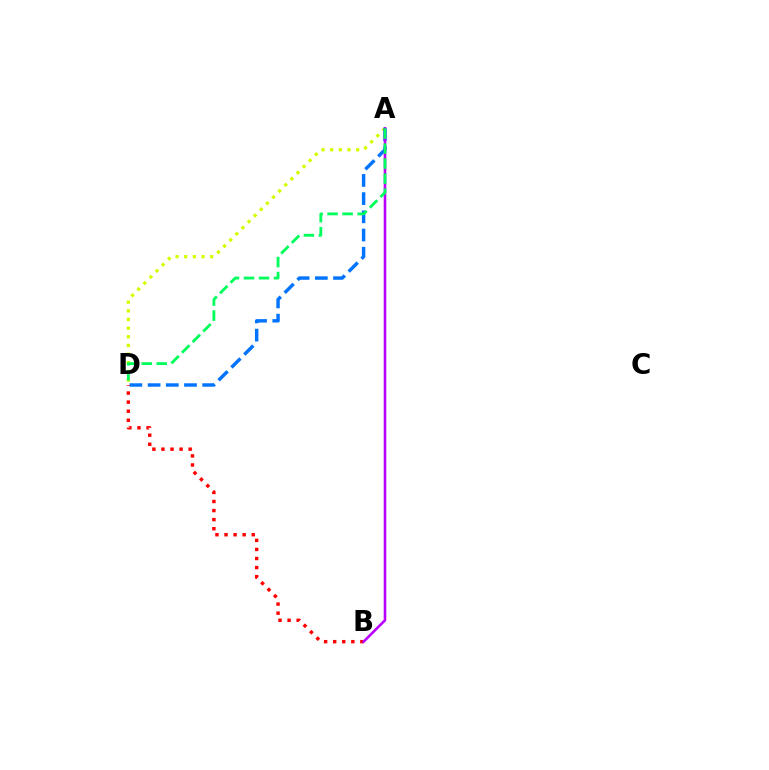{('A', 'D'): [{'color': '#d1ff00', 'line_style': 'dotted', 'thickness': 2.35}, {'color': '#0074ff', 'line_style': 'dashed', 'thickness': 2.47}, {'color': '#00ff5c', 'line_style': 'dashed', 'thickness': 2.04}], ('B', 'D'): [{'color': '#ff0000', 'line_style': 'dotted', 'thickness': 2.47}], ('A', 'B'): [{'color': '#b900ff', 'line_style': 'solid', 'thickness': 1.86}]}